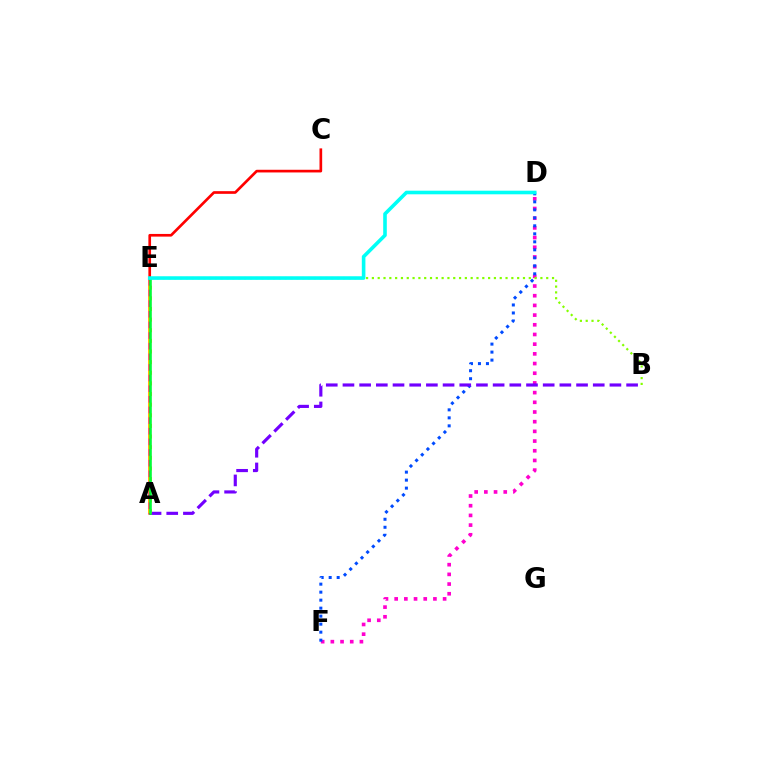{('D', 'F'): [{'color': '#ff00cf', 'line_style': 'dotted', 'thickness': 2.63}, {'color': '#004bff', 'line_style': 'dotted', 'thickness': 2.17}], ('A', 'B'): [{'color': '#7200ff', 'line_style': 'dashed', 'thickness': 2.27}], ('A', 'C'): [{'color': '#ff0000', 'line_style': 'solid', 'thickness': 1.93}], ('A', 'E'): [{'color': '#ffbd00', 'line_style': 'dotted', 'thickness': 2.89}, {'color': '#00ff39', 'line_style': 'solid', 'thickness': 1.86}], ('B', 'E'): [{'color': '#84ff00', 'line_style': 'dotted', 'thickness': 1.58}], ('D', 'E'): [{'color': '#00fff6', 'line_style': 'solid', 'thickness': 2.59}]}